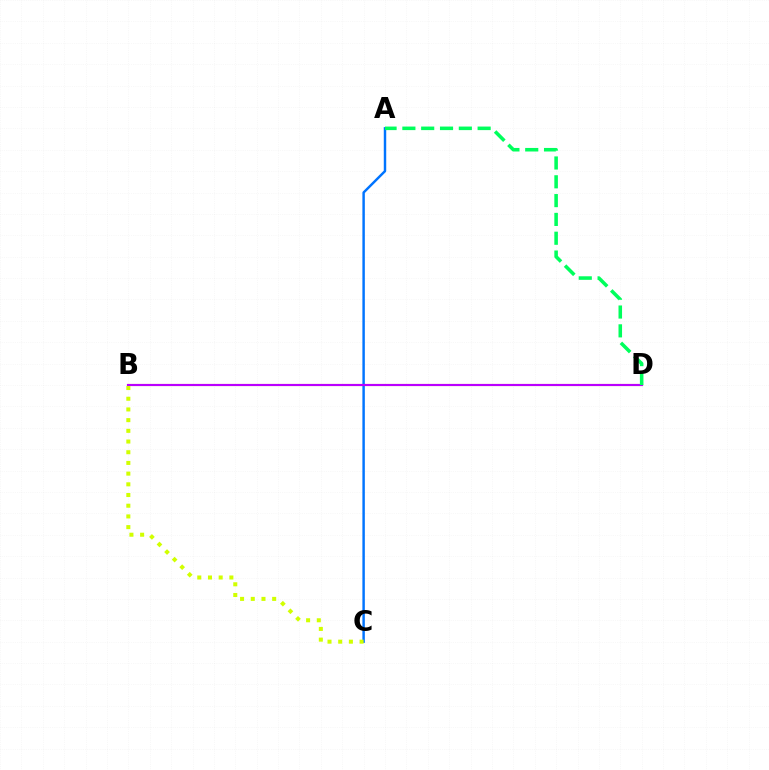{('A', 'C'): [{'color': '#0074ff', 'line_style': 'solid', 'thickness': 1.76}], ('B', 'D'): [{'color': '#ff0000', 'line_style': 'solid', 'thickness': 1.5}, {'color': '#b900ff', 'line_style': 'solid', 'thickness': 1.5}], ('B', 'C'): [{'color': '#d1ff00', 'line_style': 'dotted', 'thickness': 2.91}], ('A', 'D'): [{'color': '#00ff5c', 'line_style': 'dashed', 'thickness': 2.56}]}